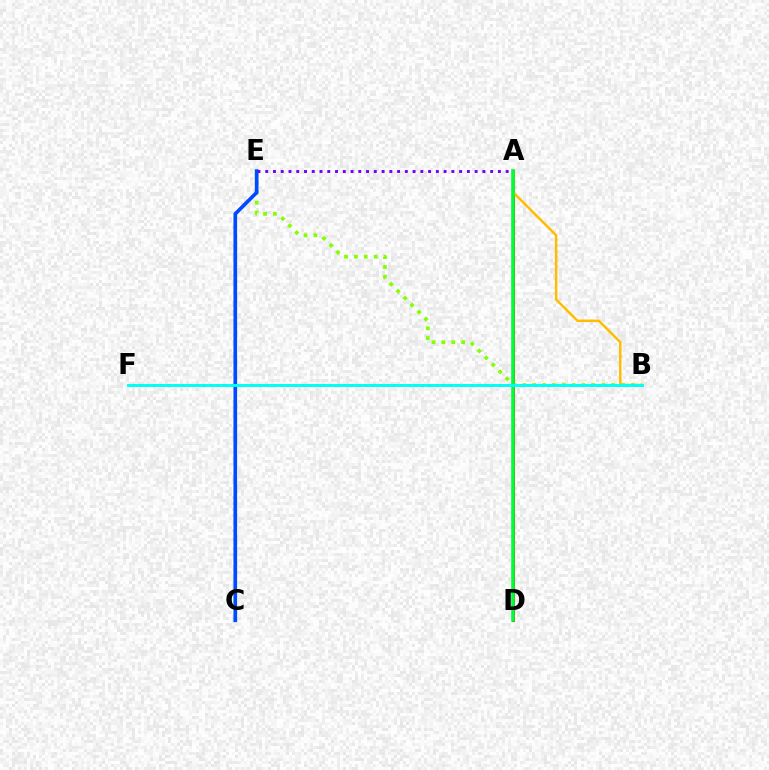{('B', 'F'): [{'color': '#ff00cf', 'line_style': 'dotted', 'thickness': 1.92}, {'color': '#00fff6', 'line_style': 'solid', 'thickness': 2.1}], ('A', 'D'): [{'color': '#ff0000', 'line_style': 'solid', 'thickness': 2.24}, {'color': '#00ff39', 'line_style': 'solid', 'thickness': 2.56}], ('A', 'B'): [{'color': '#ffbd00', 'line_style': 'solid', 'thickness': 1.79}], ('B', 'E'): [{'color': '#84ff00', 'line_style': 'dotted', 'thickness': 2.68}], ('C', 'E'): [{'color': '#004bff', 'line_style': 'solid', 'thickness': 2.64}], ('A', 'E'): [{'color': '#7200ff', 'line_style': 'dotted', 'thickness': 2.11}]}